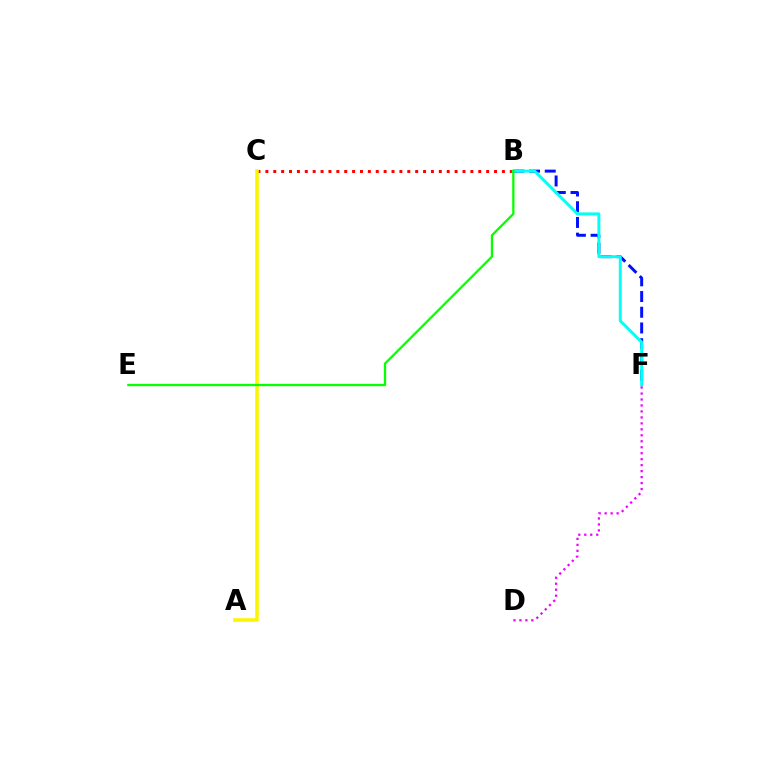{('B', 'C'): [{'color': '#ff0000', 'line_style': 'dotted', 'thickness': 2.14}], ('B', 'F'): [{'color': '#0010ff', 'line_style': 'dashed', 'thickness': 2.14}, {'color': '#00fff6', 'line_style': 'solid', 'thickness': 2.13}], ('D', 'F'): [{'color': '#ee00ff', 'line_style': 'dotted', 'thickness': 1.62}], ('A', 'C'): [{'color': '#fcf500', 'line_style': 'solid', 'thickness': 2.56}], ('B', 'E'): [{'color': '#08ff00', 'line_style': 'solid', 'thickness': 1.64}]}